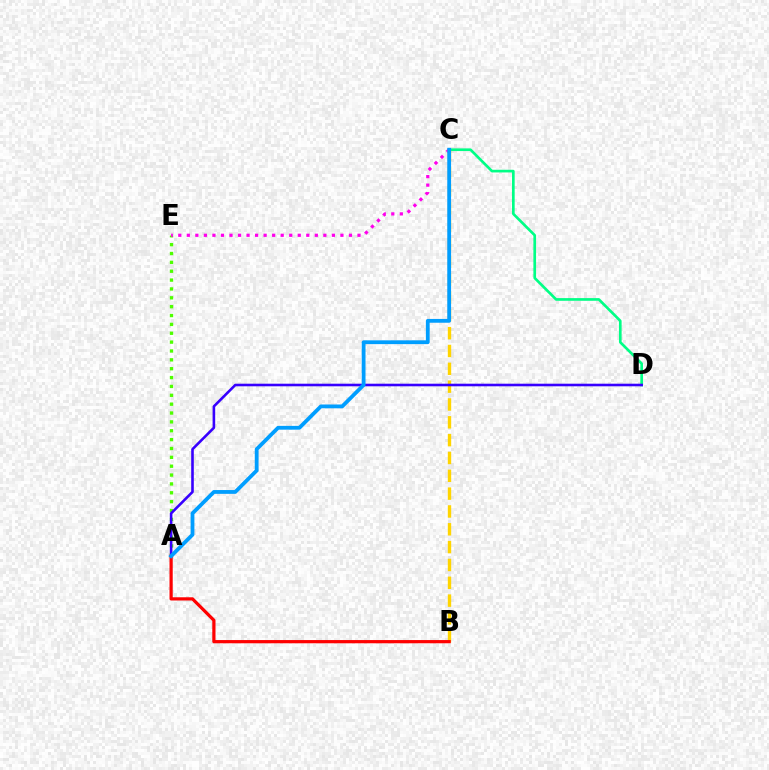{('A', 'E'): [{'color': '#4fff00', 'line_style': 'dotted', 'thickness': 2.41}], ('C', 'D'): [{'color': '#00ff86', 'line_style': 'solid', 'thickness': 1.92}], ('C', 'E'): [{'color': '#ff00ed', 'line_style': 'dotted', 'thickness': 2.32}], ('B', 'C'): [{'color': '#ffd500', 'line_style': 'dashed', 'thickness': 2.42}], ('A', 'D'): [{'color': '#3700ff', 'line_style': 'solid', 'thickness': 1.87}], ('A', 'B'): [{'color': '#ff0000', 'line_style': 'solid', 'thickness': 2.32}], ('A', 'C'): [{'color': '#009eff', 'line_style': 'solid', 'thickness': 2.73}]}